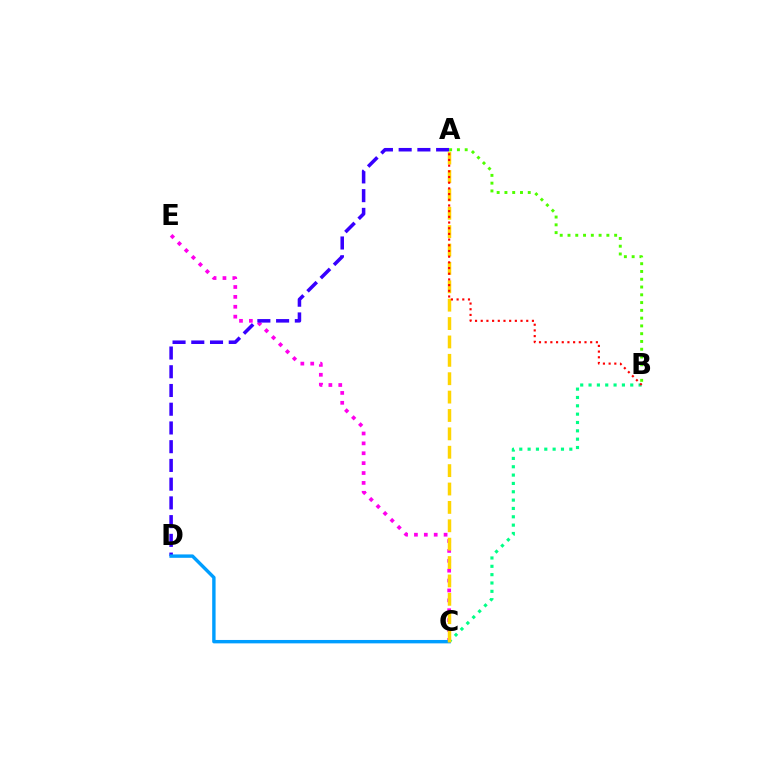{('C', 'E'): [{'color': '#ff00ed', 'line_style': 'dotted', 'thickness': 2.69}], ('A', 'D'): [{'color': '#3700ff', 'line_style': 'dashed', 'thickness': 2.55}], ('B', 'C'): [{'color': '#00ff86', 'line_style': 'dotted', 'thickness': 2.27}], ('C', 'D'): [{'color': '#009eff', 'line_style': 'solid', 'thickness': 2.44}], ('A', 'C'): [{'color': '#ffd500', 'line_style': 'dashed', 'thickness': 2.5}], ('A', 'B'): [{'color': '#ff0000', 'line_style': 'dotted', 'thickness': 1.55}, {'color': '#4fff00', 'line_style': 'dotted', 'thickness': 2.11}]}